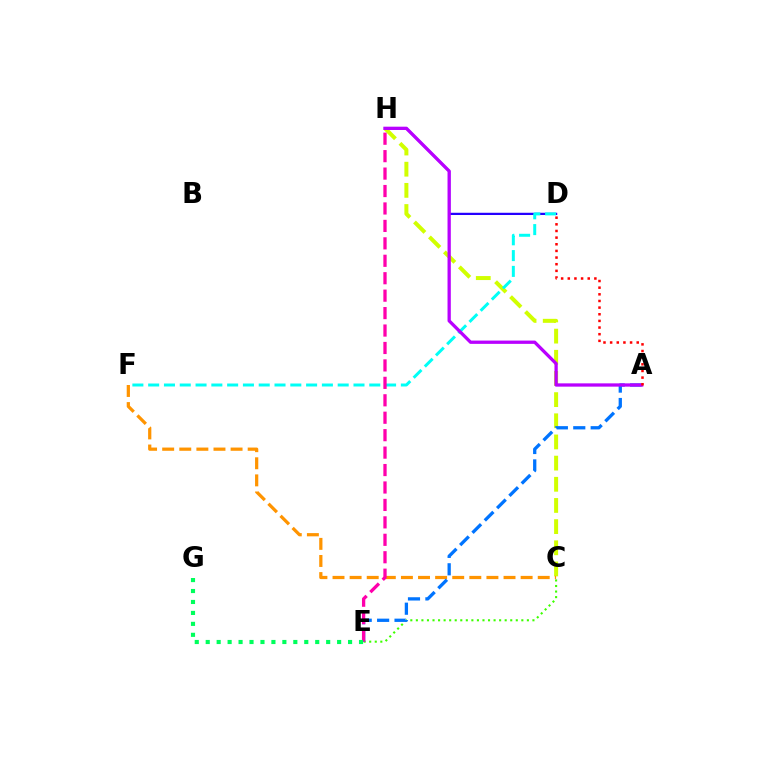{('C', 'H'): [{'color': '#d1ff00', 'line_style': 'dashed', 'thickness': 2.88}], ('C', 'E'): [{'color': '#3dff00', 'line_style': 'dotted', 'thickness': 1.51}], ('D', 'H'): [{'color': '#2500ff', 'line_style': 'solid', 'thickness': 1.61}], ('C', 'F'): [{'color': '#ff9400', 'line_style': 'dashed', 'thickness': 2.32}], ('D', 'F'): [{'color': '#00fff6', 'line_style': 'dashed', 'thickness': 2.15}], ('A', 'E'): [{'color': '#0074ff', 'line_style': 'dashed', 'thickness': 2.37}], ('E', 'H'): [{'color': '#ff00ac', 'line_style': 'dashed', 'thickness': 2.37}], ('A', 'H'): [{'color': '#b900ff', 'line_style': 'solid', 'thickness': 2.37}], ('E', 'G'): [{'color': '#00ff5c', 'line_style': 'dotted', 'thickness': 2.98}], ('A', 'D'): [{'color': '#ff0000', 'line_style': 'dotted', 'thickness': 1.81}]}